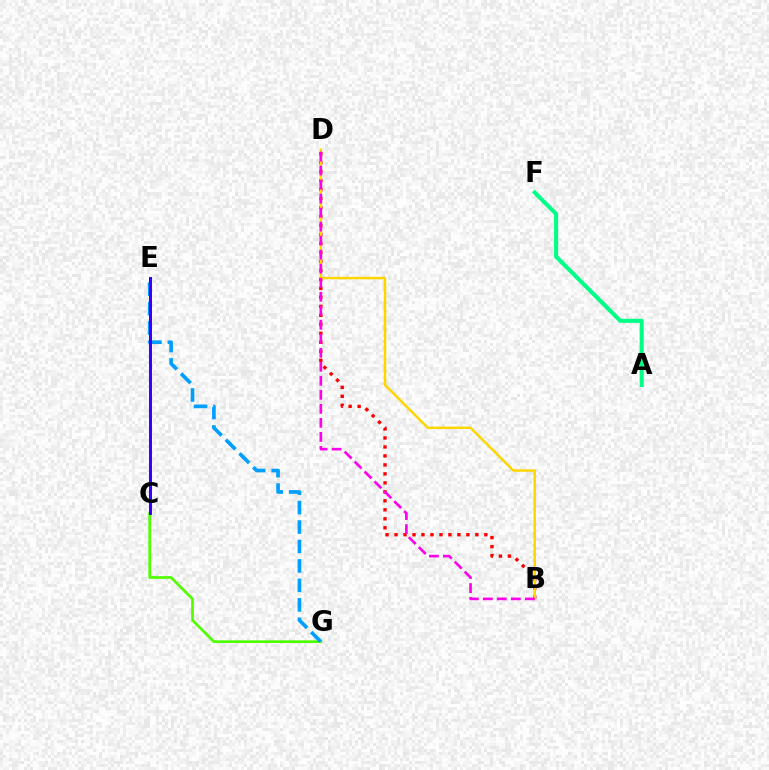{('B', 'D'): [{'color': '#ff0000', 'line_style': 'dotted', 'thickness': 2.44}, {'color': '#ffd500', 'line_style': 'solid', 'thickness': 1.78}, {'color': '#ff00ed', 'line_style': 'dashed', 'thickness': 1.9}], ('C', 'G'): [{'color': '#4fff00', 'line_style': 'solid', 'thickness': 1.95}], ('E', 'G'): [{'color': '#009eff', 'line_style': 'dashed', 'thickness': 2.64}], ('A', 'F'): [{'color': '#00ff86', 'line_style': 'solid', 'thickness': 2.93}], ('C', 'E'): [{'color': '#3700ff', 'line_style': 'solid', 'thickness': 2.15}]}